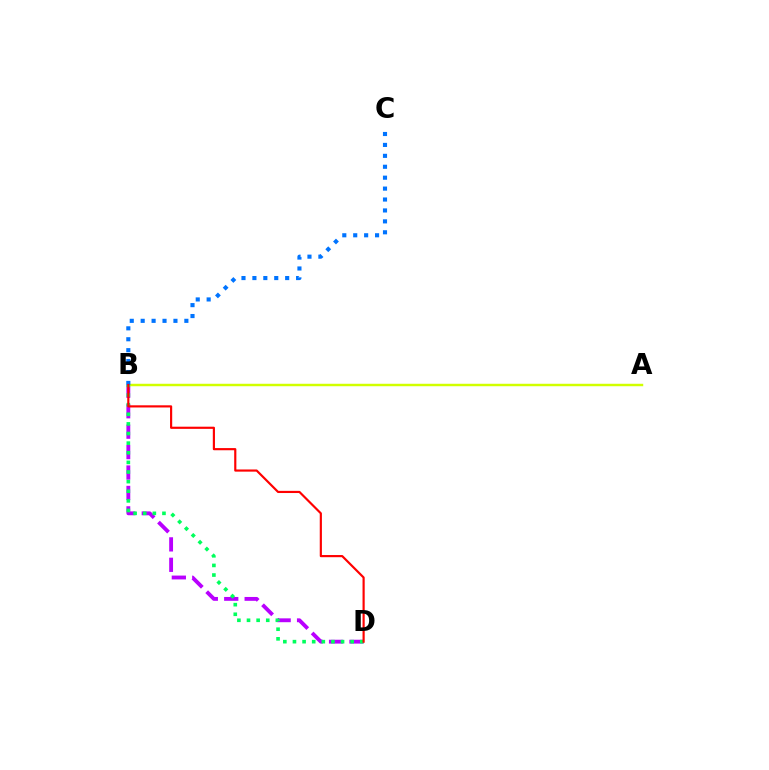{('B', 'D'): [{'color': '#b900ff', 'line_style': 'dashed', 'thickness': 2.77}, {'color': '#00ff5c', 'line_style': 'dotted', 'thickness': 2.61}, {'color': '#ff0000', 'line_style': 'solid', 'thickness': 1.56}], ('A', 'B'): [{'color': '#d1ff00', 'line_style': 'solid', 'thickness': 1.77}], ('B', 'C'): [{'color': '#0074ff', 'line_style': 'dotted', 'thickness': 2.97}]}